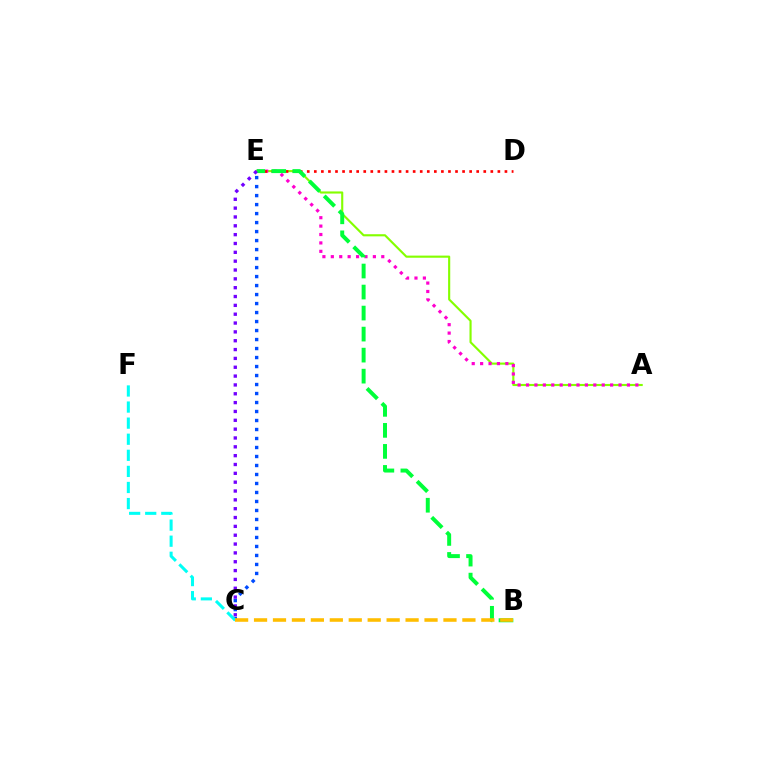{('C', 'E'): [{'color': '#004bff', 'line_style': 'dotted', 'thickness': 2.44}, {'color': '#7200ff', 'line_style': 'dotted', 'thickness': 2.4}], ('A', 'E'): [{'color': '#84ff00', 'line_style': 'solid', 'thickness': 1.54}, {'color': '#ff00cf', 'line_style': 'dotted', 'thickness': 2.29}], ('C', 'F'): [{'color': '#00fff6', 'line_style': 'dashed', 'thickness': 2.18}], ('D', 'E'): [{'color': '#ff0000', 'line_style': 'dotted', 'thickness': 1.92}], ('B', 'E'): [{'color': '#00ff39', 'line_style': 'dashed', 'thickness': 2.86}], ('B', 'C'): [{'color': '#ffbd00', 'line_style': 'dashed', 'thickness': 2.57}]}